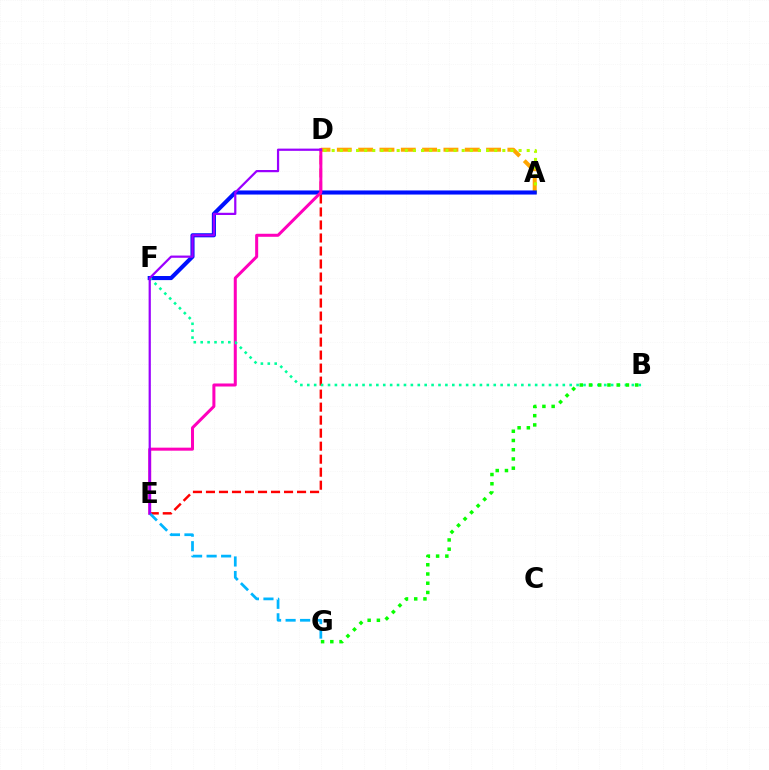{('A', 'D'): [{'color': '#ffa500', 'line_style': 'dashed', 'thickness': 2.9}, {'color': '#b3ff00', 'line_style': 'dotted', 'thickness': 2.21}], ('D', 'E'): [{'color': '#ff0000', 'line_style': 'dashed', 'thickness': 1.77}, {'color': '#ff00bd', 'line_style': 'solid', 'thickness': 2.18}, {'color': '#9b00ff', 'line_style': 'solid', 'thickness': 1.6}], ('A', 'F'): [{'color': '#0010ff', 'line_style': 'solid', 'thickness': 2.94}], ('E', 'G'): [{'color': '#00b5ff', 'line_style': 'dashed', 'thickness': 1.97}], ('B', 'F'): [{'color': '#00ff9d', 'line_style': 'dotted', 'thickness': 1.88}], ('B', 'G'): [{'color': '#08ff00', 'line_style': 'dotted', 'thickness': 2.51}]}